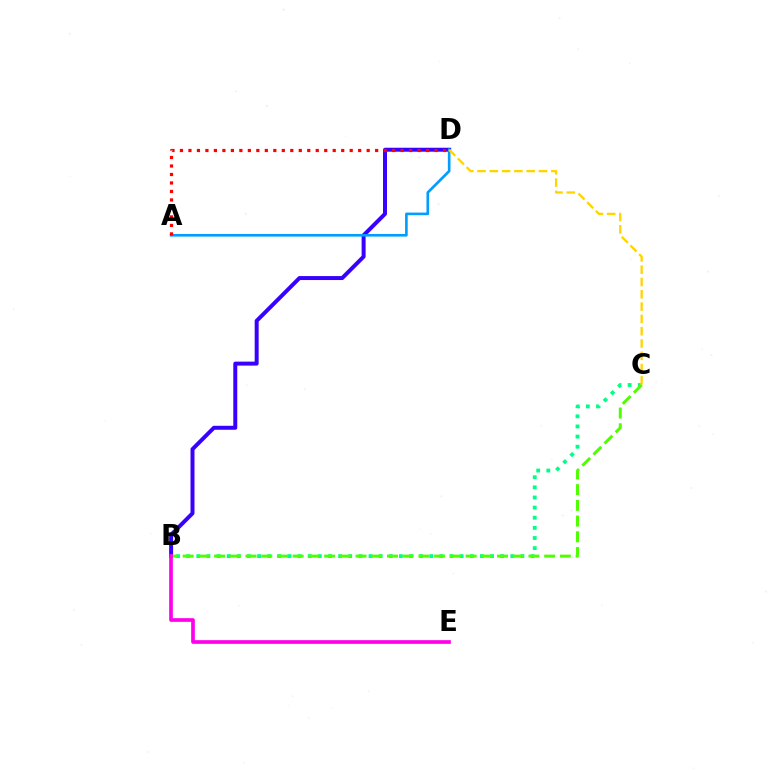{('B', 'C'): [{'color': '#00ff86', 'line_style': 'dotted', 'thickness': 2.75}, {'color': '#4fff00', 'line_style': 'dashed', 'thickness': 2.14}], ('B', 'D'): [{'color': '#3700ff', 'line_style': 'solid', 'thickness': 2.86}], ('A', 'D'): [{'color': '#009eff', 'line_style': 'solid', 'thickness': 1.9}, {'color': '#ff0000', 'line_style': 'dotted', 'thickness': 2.31}], ('B', 'E'): [{'color': '#ff00ed', 'line_style': 'solid', 'thickness': 2.65}], ('C', 'D'): [{'color': '#ffd500', 'line_style': 'dashed', 'thickness': 1.67}]}